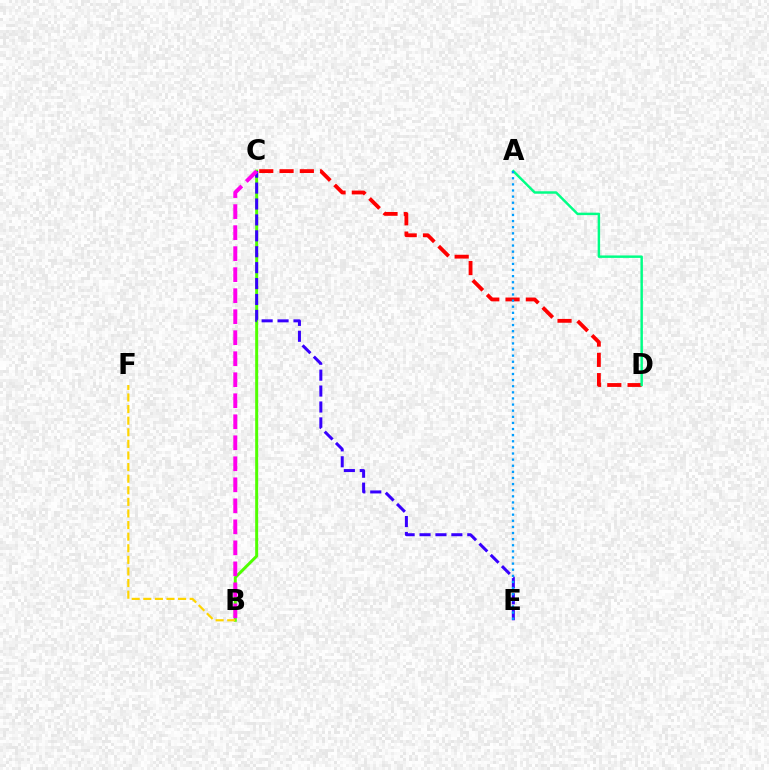{('B', 'C'): [{'color': '#4fff00', 'line_style': 'solid', 'thickness': 2.13}, {'color': '#ff00ed', 'line_style': 'dashed', 'thickness': 2.85}], ('C', 'D'): [{'color': '#ff0000', 'line_style': 'dashed', 'thickness': 2.76}], ('C', 'E'): [{'color': '#3700ff', 'line_style': 'dashed', 'thickness': 2.16}], ('A', 'D'): [{'color': '#00ff86', 'line_style': 'solid', 'thickness': 1.77}], ('A', 'E'): [{'color': '#009eff', 'line_style': 'dotted', 'thickness': 1.66}], ('B', 'F'): [{'color': '#ffd500', 'line_style': 'dashed', 'thickness': 1.58}]}